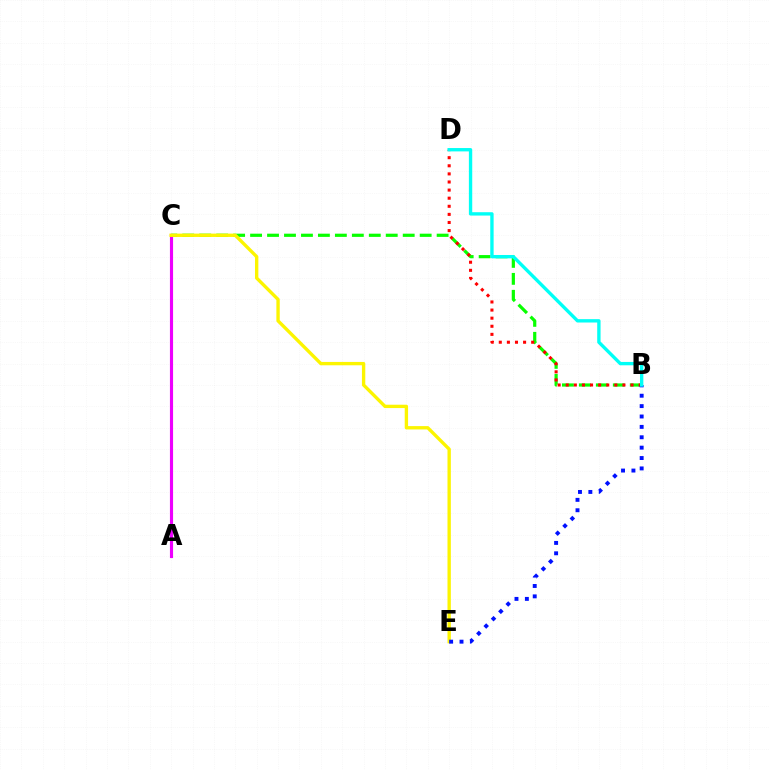{('B', 'C'): [{'color': '#08ff00', 'line_style': 'dashed', 'thickness': 2.3}], ('A', 'C'): [{'color': '#ee00ff', 'line_style': 'solid', 'thickness': 2.26}], ('B', 'D'): [{'color': '#ff0000', 'line_style': 'dotted', 'thickness': 2.2}, {'color': '#00fff6', 'line_style': 'solid', 'thickness': 2.41}], ('C', 'E'): [{'color': '#fcf500', 'line_style': 'solid', 'thickness': 2.41}], ('B', 'E'): [{'color': '#0010ff', 'line_style': 'dotted', 'thickness': 2.82}]}